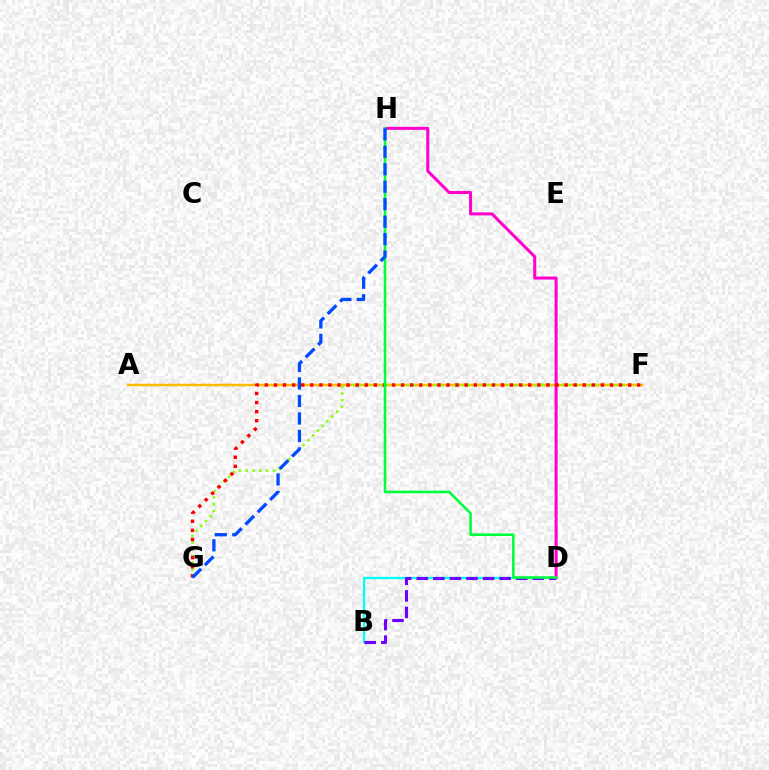{('B', 'D'): [{'color': '#00fff6', 'line_style': 'solid', 'thickness': 1.66}, {'color': '#7200ff', 'line_style': 'dashed', 'thickness': 2.25}], ('A', 'F'): [{'color': '#ffbd00', 'line_style': 'solid', 'thickness': 1.8}], ('F', 'G'): [{'color': '#84ff00', 'line_style': 'dotted', 'thickness': 1.83}, {'color': '#ff0000', 'line_style': 'dotted', 'thickness': 2.47}], ('D', 'H'): [{'color': '#ff00cf', 'line_style': 'solid', 'thickness': 2.18}, {'color': '#00ff39', 'line_style': 'solid', 'thickness': 1.85}], ('G', 'H'): [{'color': '#004bff', 'line_style': 'dashed', 'thickness': 2.37}]}